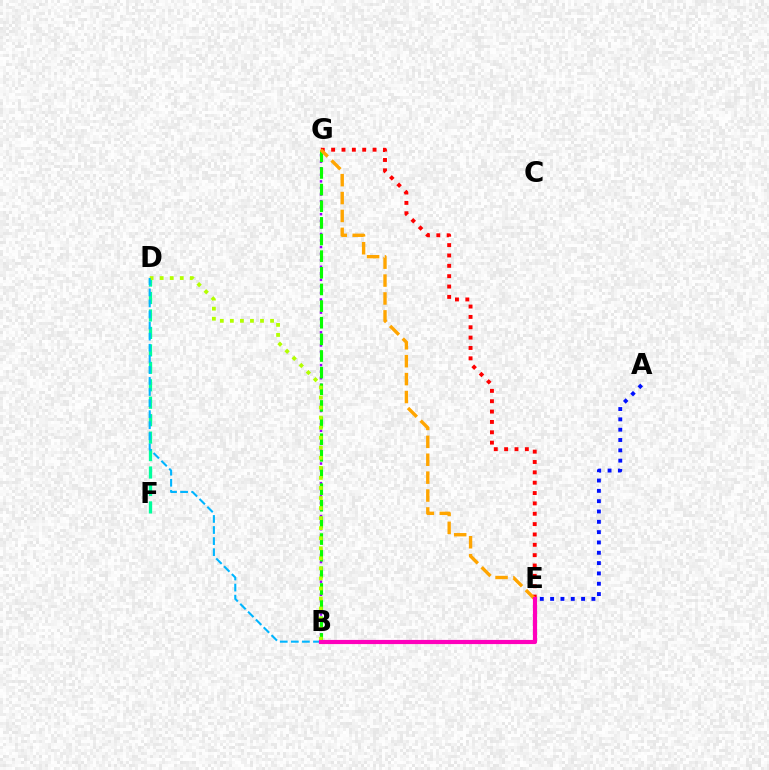{('B', 'G'): [{'color': '#9b00ff', 'line_style': 'dotted', 'thickness': 1.78}, {'color': '#08ff00', 'line_style': 'dashed', 'thickness': 2.26}], ('D', 'F'): [{'color': '#00ff9d', 'line_style': 'dashed', 'thickness': 2.37}], ('B', 'D'): [{'color': '#b3ff00', 'line_style': 'dotted', 'thickness': 2.73}, {'color': '#00b5ff', 'line_style': 'dashed', 'thickness': 1.5}], ('A', 'E'): [{'color': '#0010ff', 'line_style': 'dotted', 'thickness': 2.8}], ('E', 'G'): [{'color': '#ff0000', 'line_style': 'dotted', 'thickness': 2.81}, {'color': '#ffa500', 'line_style': 'dashed', 'thickness': 2.43}], ('B', 'E'): [{'color': '#ff00bd', 'line_style': 'solid', 'thickness': 2.99}]}